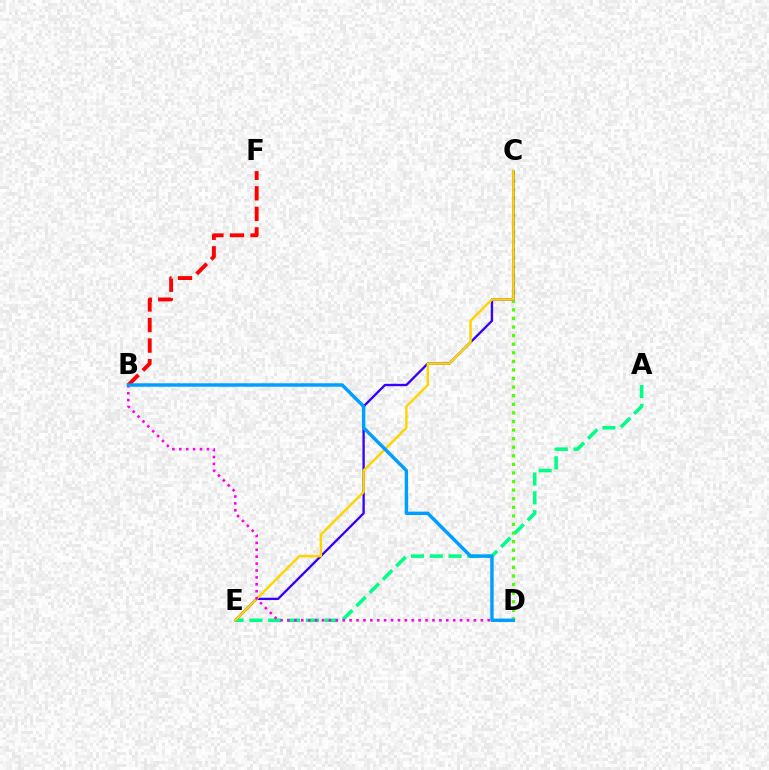{('C', 'D'): [{'color': '#4fff00', 'line_style': 'dotted', 'thickness': 2.33}], ('A', 'E'): [{'color': '#00ff86', 'line_style': 'dashed', 'thickness': 2.56}], ('C', 'E'): [{'color': '#3700ff', 'line_style': 'solid', 'thickness': 1.69}, {'color': '#ffd500', 'line_style': 'solid', 'thickness': 1.76}], ('B', 'F'): [{'color': '#ff0000', 'line_style': 'dashed', 'thickness': 2.79}], ('B', 'D'): [{'color': '#ff00ed', 'line_style': 'dotted', 'thickness': 1.88}, {'color': '#009eff', 'line_style': 'solid', 'thickness': 2.47}]}